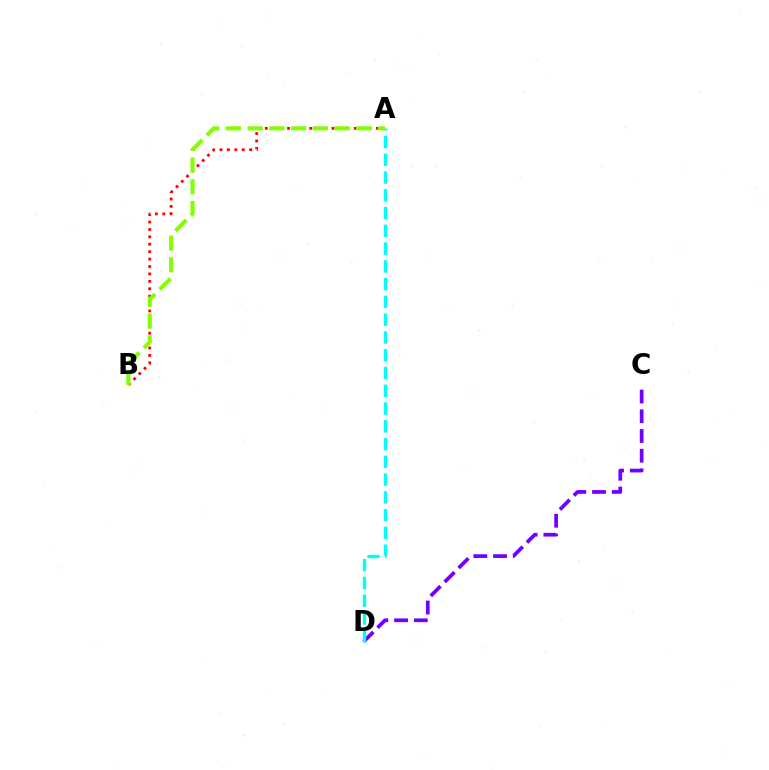{('A', 'B'): [{'color': '#ff0000', 'line_style': 'dotted', 'thickness': 2.01}, {'color': '#84ff00', 'line_style': 'dashed', 'thickness': 2.95}], ('C', 'D'): [{'color': '#7200ff', 'line_style': 'dashed', 'thickness': 2.68}], ('A', 'D'): [{'color': '#00fff6', 'line_style': 'dashed', 'thickness': 2.41}]}